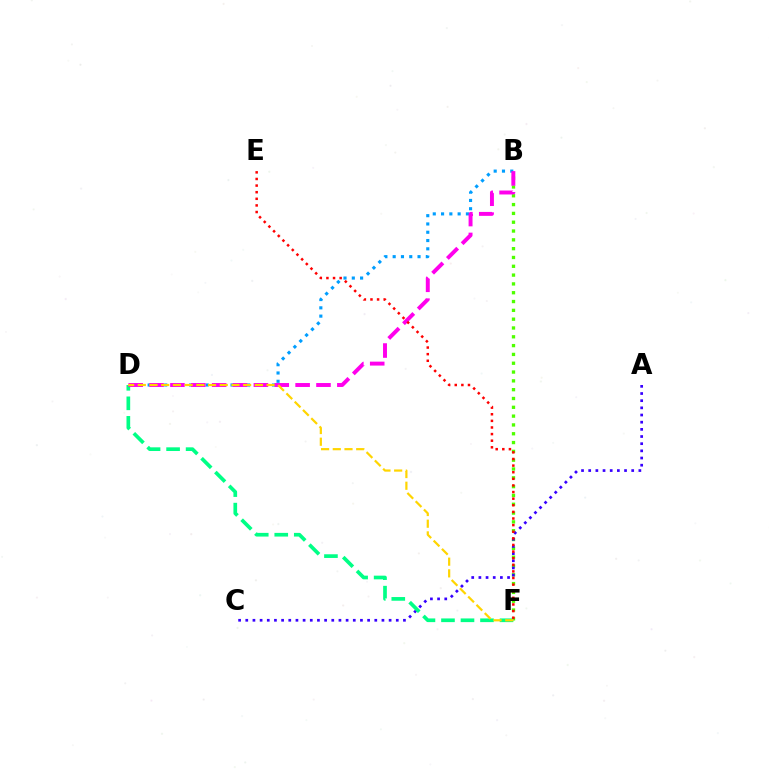{('B', 'F'): [{'color': '#4fff00', 'line_style': 'dotted', 'thickness': 2.39}], ('A', 'C'): [{'color': '#3700ff', 'line_style': 'dotted', 'thickness': 1.95}], ('B', 'D'): [{'color': '#009eff', 'line_style': 'dotted', 'thickness': 2.25}, {'color': '#ff00ed', 'line_style': 'dashed', 'thickness': 2.83}], ('D', 'F'): [{'color': '#00ff86', 'line_style': 'dashed', 'thickness': 2.65}, {'color': '#ffd500', 'line_style': 'dashed', 'thickness': 1.59}], ('E', 'F'): [{'color': '#ff0000', 'line_style': 'dotted', 'thickness': 1.8}]}